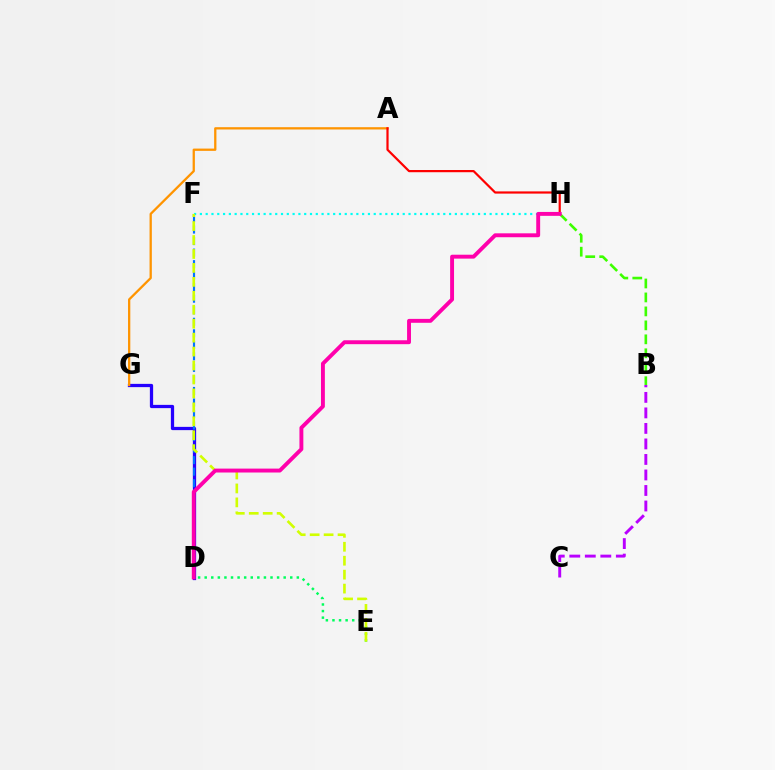{('D', 'G'): [{'color': '#2500ff', 'line_style': 'solid', 'thickness': 2.34}], ('B', 'C'): [{'color': '#b900ff', 'line_style': 'dashed', 'thickness': 2.11}], ('B', 'H'): [{'color': '#3dff00', 'line_style': 'dashed', 'thickness': 1.9}], ('A', 'G'): [{'color': '#ff9400', 'line_style': 'solid', 'thickness': 1.65}], ('F', 'H'): [{'color': '#00fff6', 'line_style': 'dotted', 'thickness': 1.57}], ('D', 'F'): [{'color': '#0074ff', 'line_style': 'dashed', 'thickness': 1.57}], ('D', 'E'): [{'color': '#00ff5c', 'line_style': 'dotted', 'thickness': 1.79}], ('E', 'F'): [{'color': '#d1ff00', 'line_style': 'dashed', 'thickness': 1.89}], ('A', 'H'): [{'color': '#ff0000', 'line_style': 'solid', 'thickness': 1.59}], ('D', 'H'): [{'color': '#ff00ac', 'line_style': 'solid', 'thickness': 2.81}]}